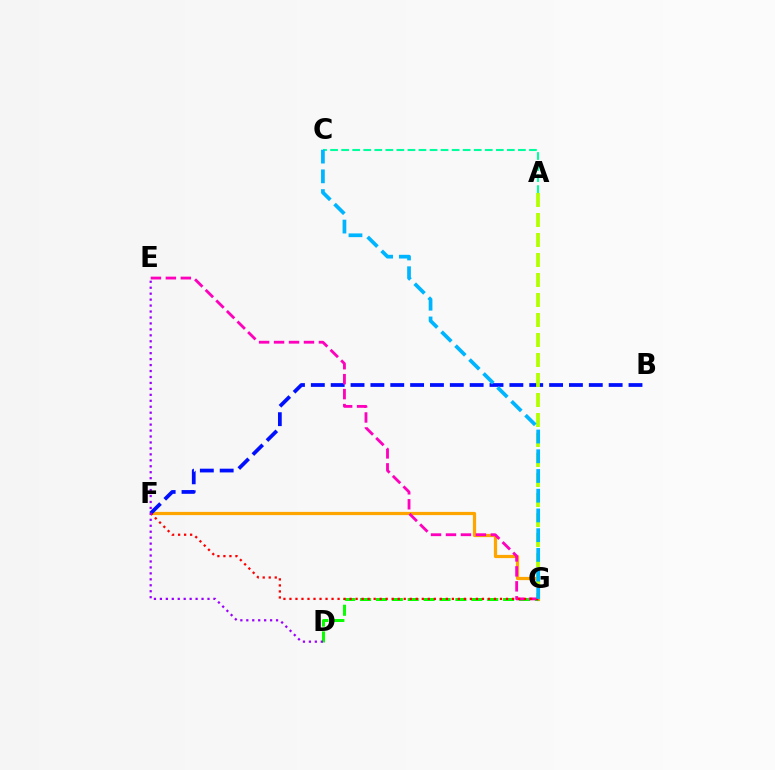{('F', 'G'): [{'color': '#ffa500', 'line_style': 'solid', 'thickness': 2.32}, {'color': '#ff0000', 'line_style': 'dotted', 'thickness': 1.63}], ('B', 'F'): [{'color': '#0010ff', 'line_style': 'dashed', 'thickness': 2.7}], ('A', 'C'): [{'color': '#00ff9d', 'line_style': 'dashed', 'thickness': 1.5}], ('A', 'G'): [{'color': '#b3ff00', 'line_style': 'dashed', 'thickness': 2.72}], ('D', 'G'): [{'color': '#08ff00', 'line_style': 'dashed', 'thickness': 2.16}], ('E', 'G'): [{'color': '#ff00bd', 'line_style': 'dashed', 'thickness': 2.03}], ('C', 'G'): [{'color': '#00b5ff', 'line_style': 'dashed', 'thickness': 2.68}], ('D', 'E'): [{'color': '#9b00ff', 'line_style': 'dotted', 'thickness': 1.62}]}